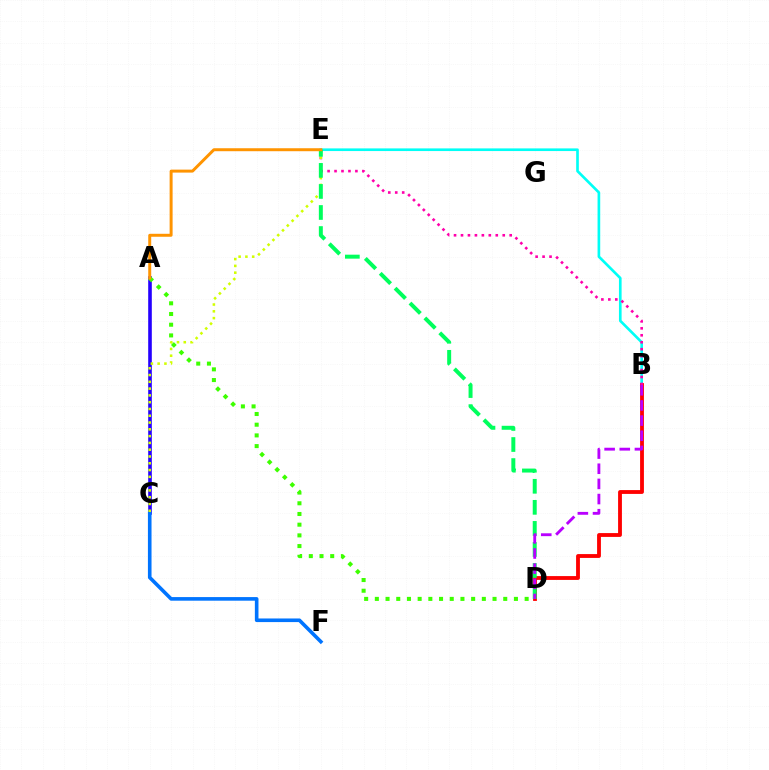{('B', 'E'): [{'color': '#00fff6', 'line_style': 'solid', 'thickness': 1.91}, {'color': '#ff00ac', 'line_style': 'dotted', 'thickness': 1.89}], ('B', 'D'): [{'color': '#ff0000', 'line_style': 'solid', 'thickness': 2.76}, {'color': '#b900ff', 'line_style': 'dashed', 'thickness': 2.06}], ('A', 'C'): [{'color': '#2500ff', 'line_style': 'solid', 'thickness': 2.6}], ('C', 'F'): [{'color': '#0074ff', 'line_style': 'solid', 'thickness': 2.6}], ('C', 'E'): [{'color': '#d1ff00', 'line_style': 'dotted', 'thickness': 1.84}], ('A', 'D'): [{'color': '#3dff00', 'line_style': 'dotted', 'thickness': 2.91}], ('D', 'E'): [{'color': '#00ff5c', 'line_style': 'dashed', 'thickness': 2.86}], ('A', 'E'): [{'color': '#ff9400', 'line_style': 'solid', 'thickness': 2.14}]}